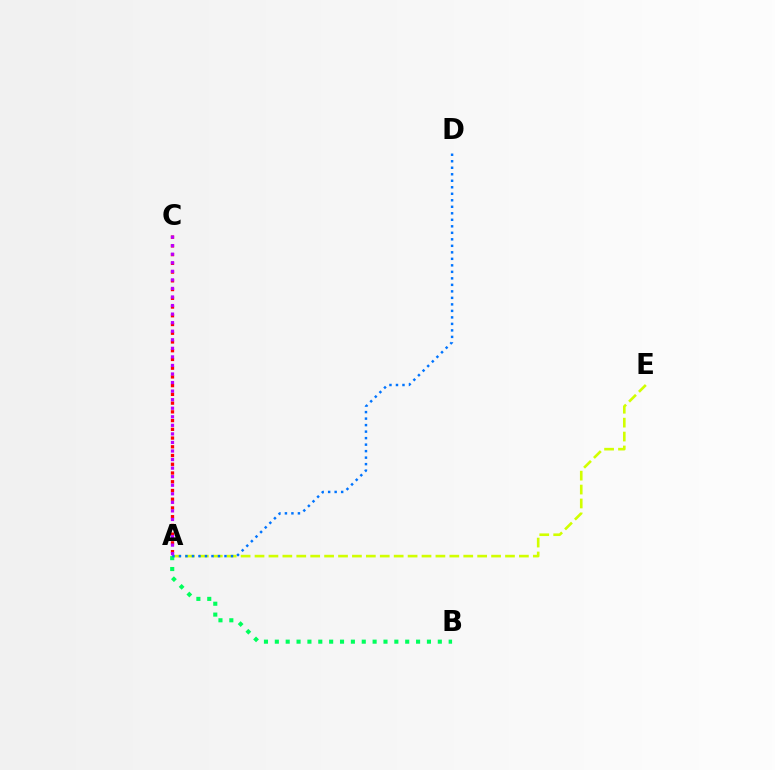{('A', 'E'): [{'color': '#d1ff00', 'line_style': 'dashed', 'thickness': 1.89}], ('A', 'B'): [{'color': '#00ff5c', 'line_style': 'dotted', 'thickness': 2.95}], ('A', 'C'): [{'color': '#ff0000', 'line_style': 'dotted', 'thickness': 2.37}, {'color': '#b900ff', 'line_style': 'dotted', 'thickness': 2.32}], ('A', 'D'): [{'color': '#0074ff', 'line_style': 'dotted', 'thickness': 1.77}]}